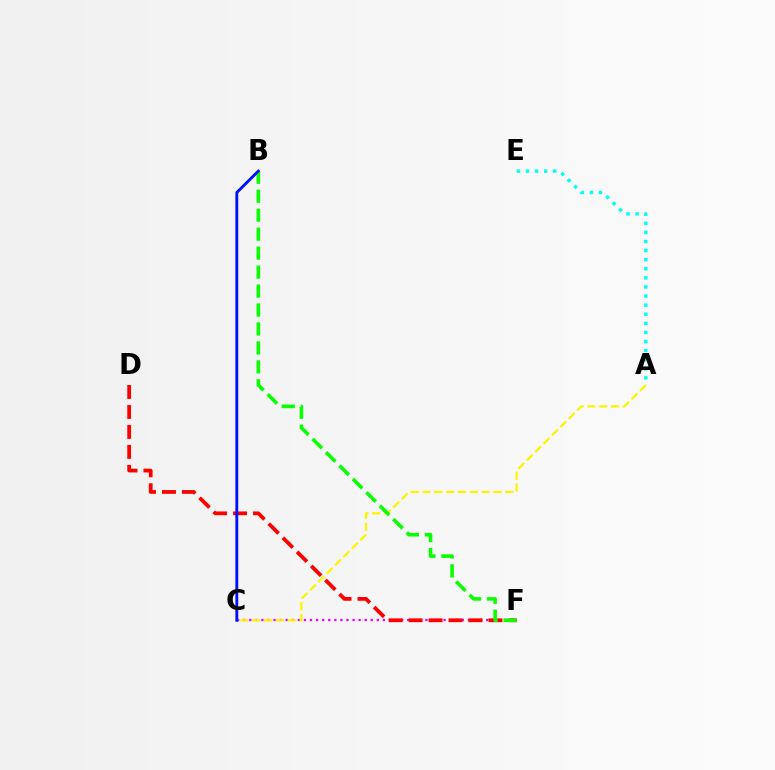{('A', 'E'): [{'color': '#00fff6', 'line_style': 'dotted', 'thickness': 2.47}], ('C', 'F'): [{'color': '#ee00ff', 'line_style': 'dotted', 'thickness': 1.65}], ('A', 'C'): [{'color': '#fcf500', 'line_style': 'dashed', 'thickness': 1.61}], ('D', 'F'): [{'color': '#ff0000', 'line_style': 'dashed', 'thickness': 2.71}], ('B', 'F'): [{'color': '#08ff00', 'line_style': 'dashed', 'thickness': 2.58}], ('B', 'C'): [{'color': '#0010ff', 'line_style': 'solid', 'thickness': 2.06}]}